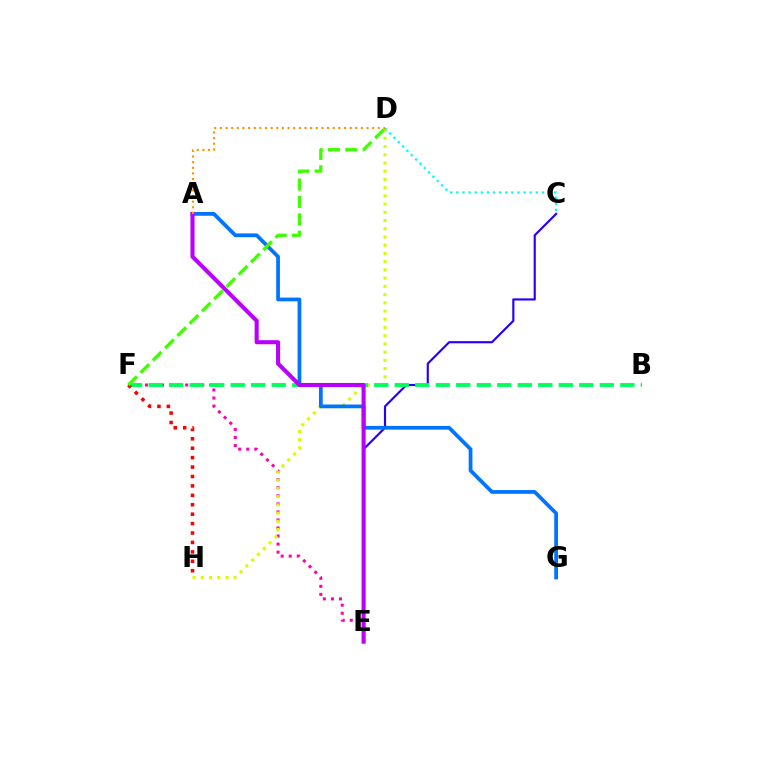{('C', 'E'): [{'color': '#2500ff', 'line_style': 'solid', 'thickness': 1.55}], ('E', 'F'): [{'color': '#ff00ac', 'line_style': 'dotted', 'thickness': 2.19}], ('D', 'H'): [{'color': '#d1ff00', 'line_style': 'dotted', 'thickness': 2.23}], ('B', 'F'): [{'color': '#00ff5c', 'line_style': 'dashed', 'thickness': 2.79}], ('C', 'D'): [{'color': '#00fff6', 'line_style': 'dotted', 'thickness': 1.66}], ('A', 'G'): [{'color': '#0074ff', 'line_style': 'solid', 'thickness': 2.7}], ('A', 'E'): [{'color': '#b900ff', 'line_style': 'solid', 'thickness': 2.93}], ('F', 'H'): [{'color': '#ff0000', 'line_style': 'dotted', 'thickness': 2.56}], ('A', 'D'): [{'color': '#ff9400', 'line_style': 'dotted', 'thickness': 1.53}], ('D', 'F'): [{'color': '#3dff00', 'line_style': 'dashed', 'thickness': 2.36}]}